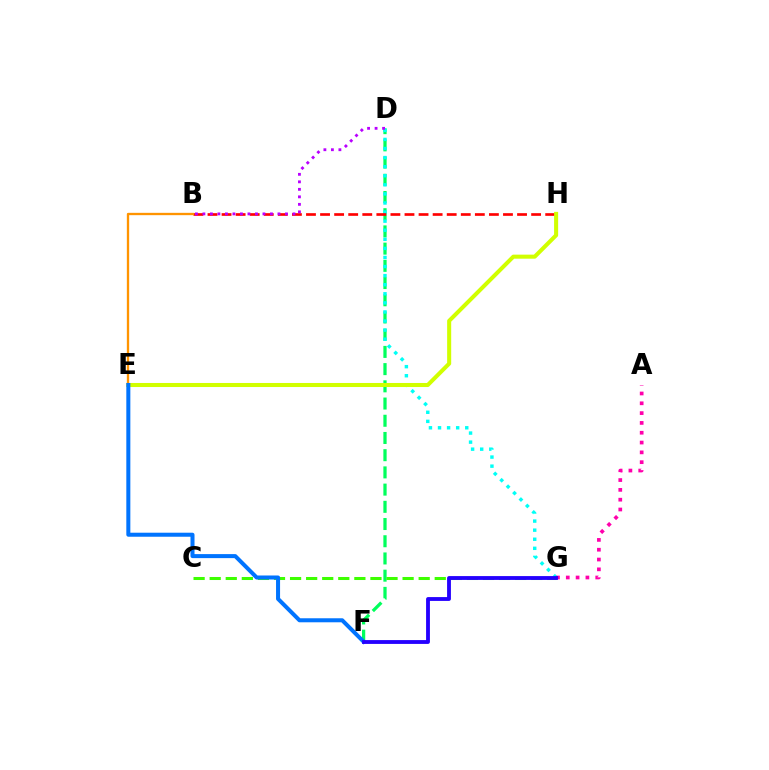{('D', 'F'): [{'color': '#00ff5c', 'line_style': 'dashed', 'thickness': 2.34}], ('C', 'G'): [{'color': '#3dff00', 'line_style': 'dashed', 'thickness': 2.18}], ('D', 'G'): [{'color': '#00fff6', 'line_style': 'dotted', 'thickness': 2.47}], ('A', 'G'): [{'color': '#ff00ac', 'line_style': 'dotted', 'thickness': 2.67}], ('B', 'H'): [{'color': '#ff0000', 'line_style': 'dashed', 'thickness': 1.91}], ('E', 'H'): [{'color': '#d1ff00', 'line_style': 'solid', 'thickness': 2.92}], ('B', 'D'): [{'color': '#b900ff', 'line_style': 'dotted', 'thickness': 2.04}], ('B', 'E'): [{'color': '#ff9400', 'line_style': 'solid', 'thickness': 1.68}], ('E', 'F'): [{'color': '#0074ff', 'line_style': 'solid', 'thickness': 2.9}], ('F', 'G'): [{'color': '#2500ff', 'line_style': 'solid', 'thickness': 2.76}]}